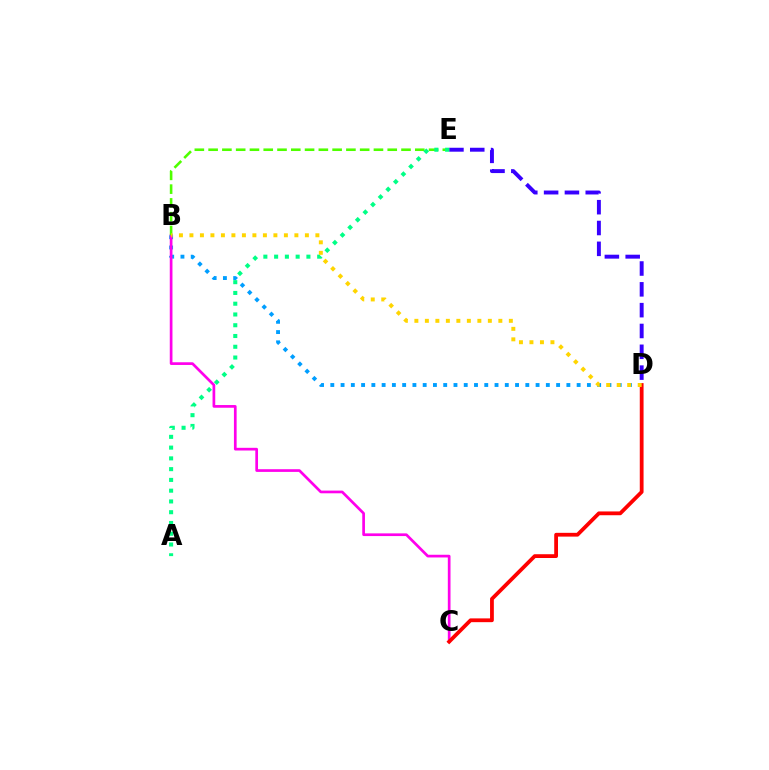{('D', 'E'): [{'color': '#3700ff', 'line_style': 'dashed', 'thickness': 2.83}], ('B', 'D'): [{'color': '#009eff', 'line_style': 'dotted', 'thickness': 2.79}, {'color': '#ffd500', 'line_style': 'dotted', 'thickness': 2.85}], ('B', 'C'): [{'color': '#ff00ed', 'line_style': 'solid', 'thickness': 1.94}], ('B', 'E'): [{'color': '#4fff00', 'line_style': 'dashed', 'thickness': 1.87}], ('C', 'D'): [{'color': '#ff0000', 'line_style': 'solid', 'thickness': 2.72}], ('A', 'E'): [{'color': '#00ff86', 'line_style': 'dotted', 'thickness': 2.92}]}